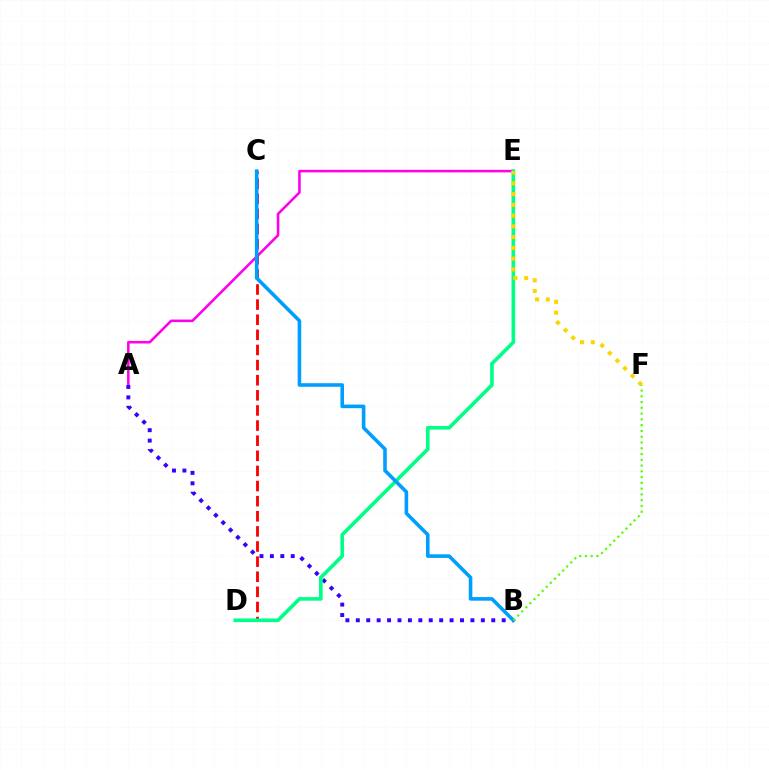{('A', 'E'): [{'color': '#ff00ed', 'line_style': 'solid', 'thickness': 1.85}], ('A', 'B'): [{'color': '#3700ff', 'line_style': 'dotted', 'thickness': 2.83}], ('C', 'D'): [{'color': '#ff0000', 'line_style': 'dashed', 'thickness': 2.05}], ('D', 'E'): [{'color': '#00ff86', 'line_style': 'solid', 'thickness': 2.61}], ('E', 'F'): [{'color': '#ffd500', 'line_style': 'dotted', 'thickness': 2.92}], ('B', 'C'): [{'color': '#009eff', 'line_style': 'solid', 'thickness': 2.58}], ('B', 'F'): [{'color': '#4fff00', 'line_style': 'dotted', 'thickness': 1.57}]}